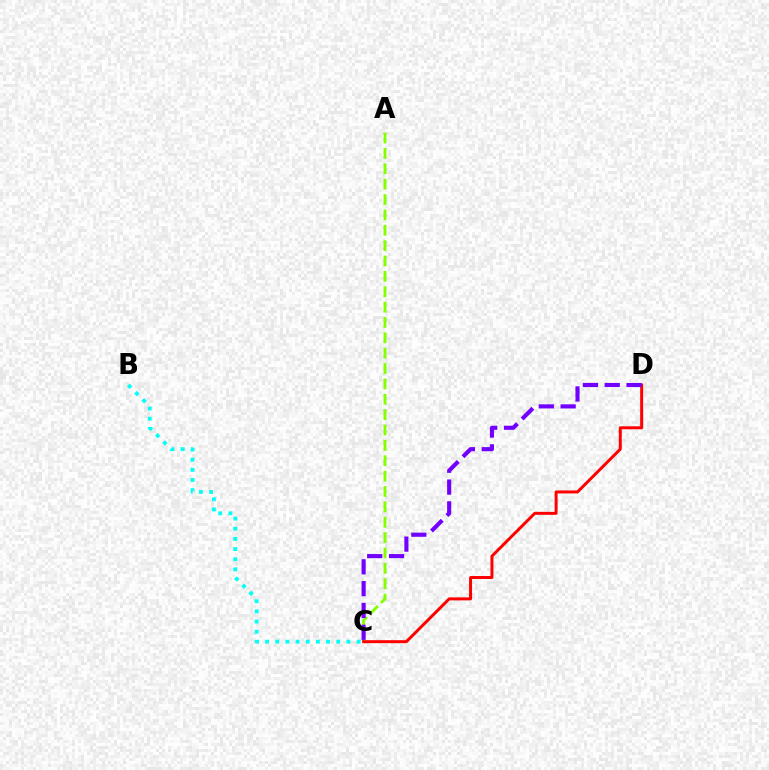{('A', 'C'): [{'color': '#84ff00', 'line_style': 'dashed', 'thickness': 2.09}], ('C', 'D'): [{'color': '#ff0000', 'line_style': 'solid', 'thickness': 2.15}, {'color': '#7200ff', 'line_style': 'dashed', 'thickness': 2.96}], ('B', 'C'): [{'color': '#00fff6', 'line_style': 'dotted', 'thickness': 2.76}]}